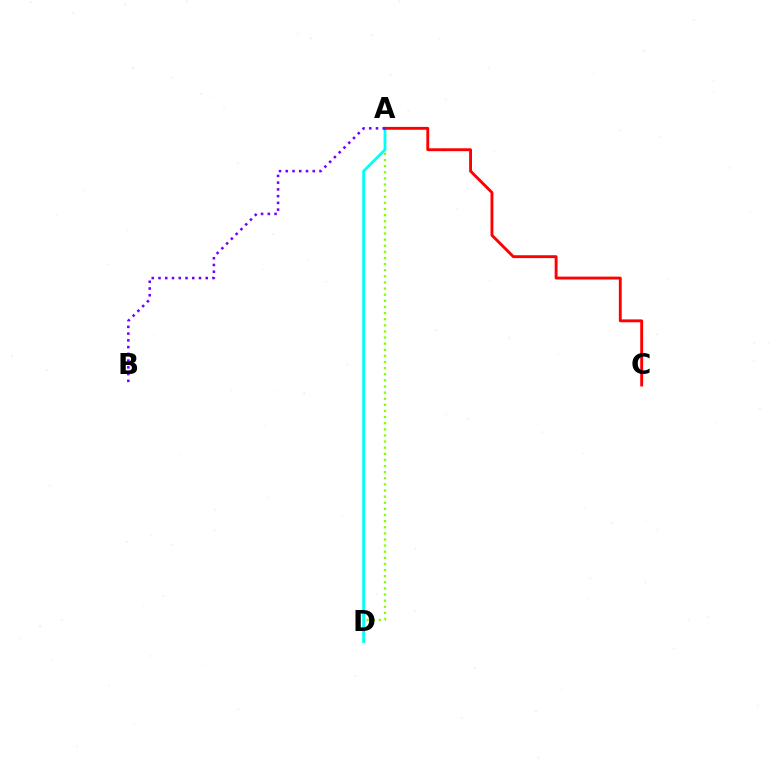{('A', 'D'): [{'color': '#84ff00', 'line_style': 'dotted', 'thickness': 1.66}, {'color': '#00fff6', 'line_style': 'solid', 'thickness': 1.99}], ('A', 'C'): [{'color': '#ff0000', 'line_style': 'solid', 'thickness': 2.07}], ('A', 'B'): [{'color': '#7200ff', 'line_style': 'dotted', 'thickness': 1.83}]}